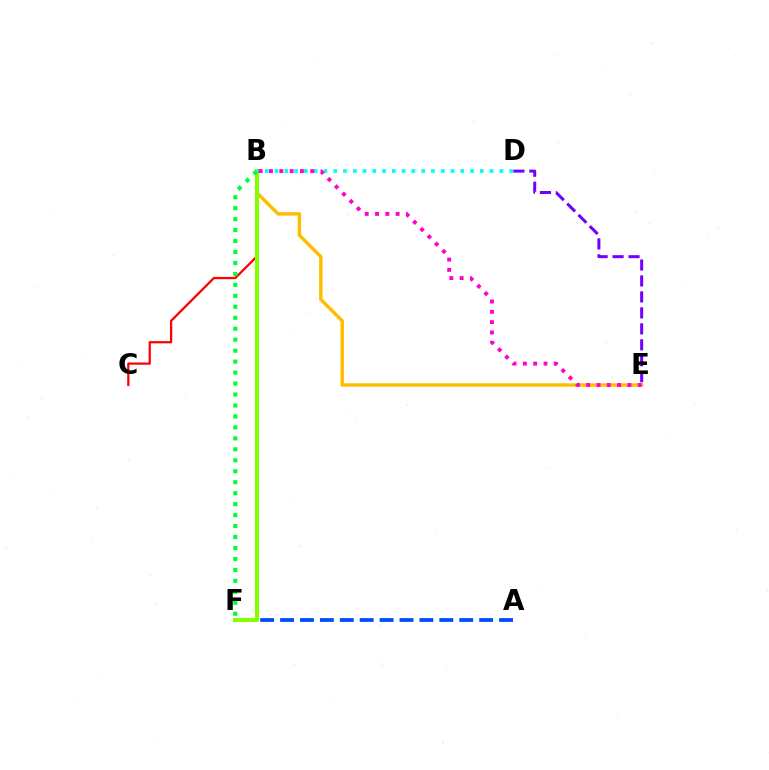{('B', 'C'): [{'color': '#ff0000', 'line_style': 'solid', 'thickness': 1.63}], ('A', 'F'): [{'color': '#004bff', 'line_style': 'dashed', 'thickness': 2.7}], ('B', 'E'): [{'color': '#ffbd00', 'line_style': 'solid', 'thickness': 2.47}, {'color': '#ff00cf', 'line_style': 'dotted', 'thickness': 2.8}], ('D', 'E'): [{'color': '#7200ff', 'line_style': 'dashed', 'thickness': 2.17}], ('B', 'F'): [{'color': '#84ff00', 'line_style': 'solid', 'thickness': 2.94}, {'color': '#00ff39', 'line_style': 'dotted', 'thickness': 2.98}], ('B', 'D'): [{'color': '#00fff6', 'line_style': 'dotted', 'thickness': 2.66}]}